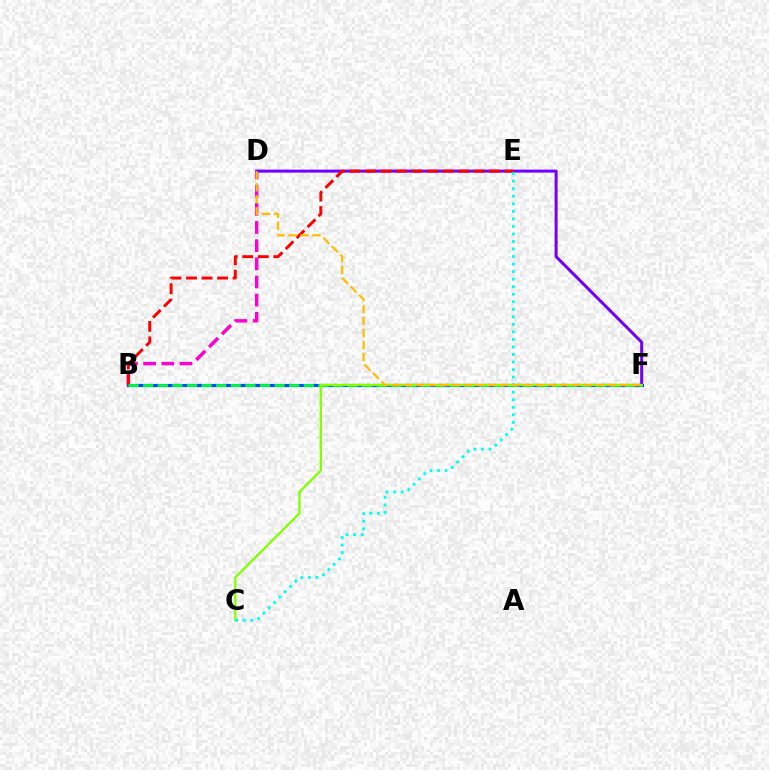{('B', 'D'): [{'color': '#ff00cf', 'line_style': 'dashed', 'thickness': 2.47}], ('B', 'F'): [{'color': '#004bff', 'line_style': 'solid', 'thickness': 2.28}, {'color': '#00ff39', 'line_style': 'dashed', 'thickness': 1.98}], ('D', 'F'): [{'color': '#7200ff', 'line_style': 'solid', 'thickness': 2.17}, {'color': '#ffbd00', 'line_style': 'dashed', 'thickness': 1.63}], ('B', 'E'): [{'color': '#ff0000', 'line_style': 'dashed', 'thickness': 2.11}], ('C', 'F'): [{'color': '#84ff00', 'line_style': 'solid', 'thickness': 1.65}], ('C', 'E'): [{'color': '#00fff6', 'line_style': 'dotted', 'thickness': 2.05}]}